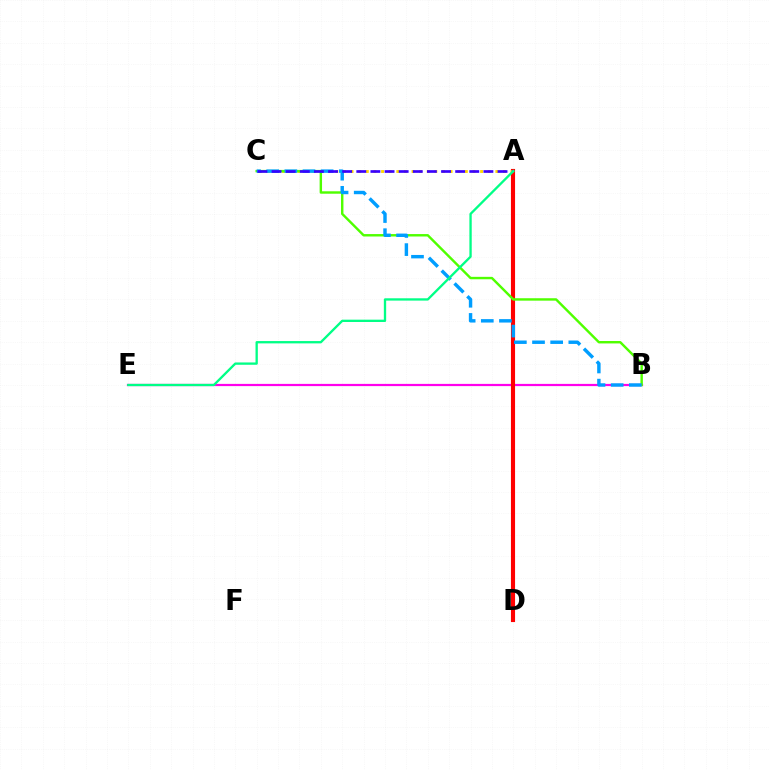{('B', 'E'): [{'color': '#ff00ed', 'line_style': 'solid', 'thickness': 1.6}], ('A', 'D'): [{'color': '#ff0000', 'line_style': 'solid', 'thickness': 2.97}], ('A', 'C'): [{'color': '#ffd500', 'line_style': 'dotted', 'thickness': 2.07}, {'color': '#3700ff', 'line_style': 'dashed', 'thickness': 1.92}], ('B', 'C'): [{'color': '#4fff00', 'line_style': 'solid', 'thickness': 1.74}, {'color': '#009eff', 'line_style': 'dashed', 'thickness': 2.47}], ('A', 'E'): [{'color': '#00ff86', 'line_style': 'solid', 'thickness': 1.67}]}